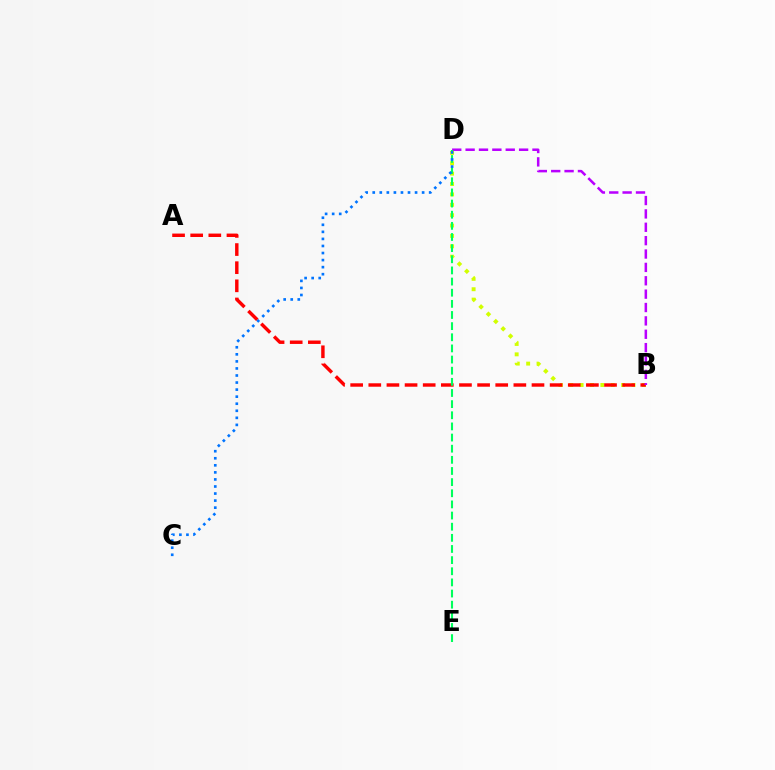{('B', 'D'): [{'color': '#d1ff00', 'line_style': 'dotted', 'thickness': 2.82}, {'color': '#b900ff', 'line_style': 'dashed', 'thickness': 1.82}], ('A', 'B'): [{'color': '#ff0000', 'line_style': 'dashed', 'thickness': 2.46}], ('D', 'E'): [{'color': '#00ff5c', 'line_style': 'dashed', 'thickness': 1.51}], ('C', 'D'): [{'color': '#0074ff', 'line_style': 'dotted', 'thickness': 1.92}]}